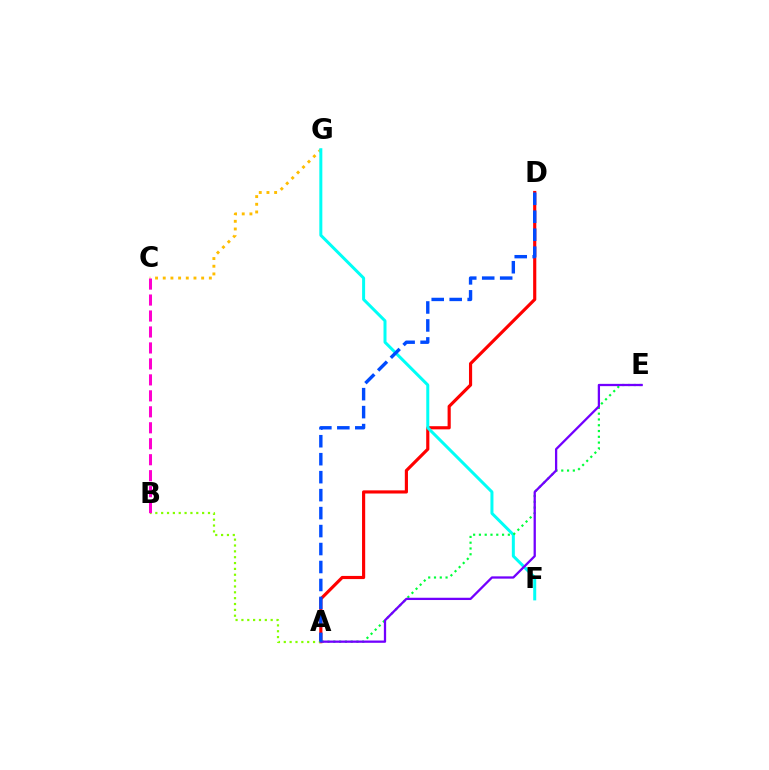{('A', 'D'): [{'color': '#ff0000', 'line_style': 'solid', 'thickness': 2.27}, {'color': '#004bff', 'line_style': 'dashed', 'thickness': 2.44}], ('C', 'G'): [{'color': '#ffbd00', 'line_style': 'dotted', 'thickness': 2.09}], ('A', 'B'): [{'color': '#84ff00', 'line_style': 'dotted', 'thickness': 1.59}], ('B', 'C'): [{'color': '#ff00cf', 'line_style': 'dashed', 'thickness': 2.17}], ('F', 'G'): [{'color': '#00fff6', 'line_style': 'solid', 'thickness': 2.16}], ('A', 'E'): [{'color': '#00ff39', 'line_style': 'dotted', 'thickness': 1.57}, {'color': '#7200ff', 'line_style': 'solid', 'thickness': 1.64}]}